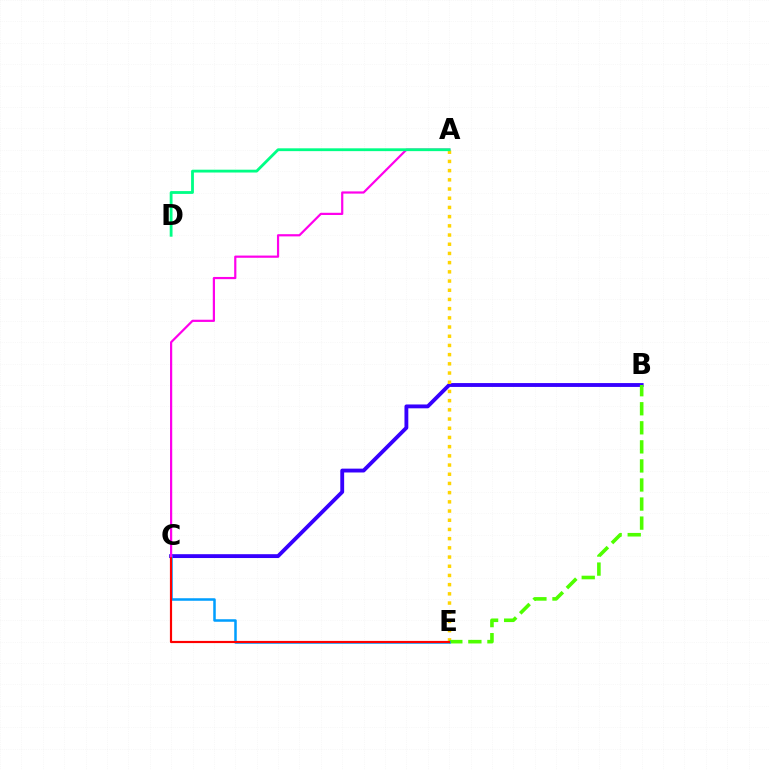{('B', 'C'): [{'color': '#3700ff', 'line_style': 'solid', 'thickness': 2.77}], ('A', 'E'): [{'color': '#ffd500', 'line_style': 'dotted', 'thickness': 2.5}], ('B', 'E'): [{'color': '#4fff00', 'line_style': 'dashed', 'thickness': 2.59}], ('C', 'E'): [{'color': '#009eff', 'line_style': 'solid', 'thickness': 1.82}, {'color': '#ff0000', 'line_style': 'solid', 'thickness': 1.57}], ('A', 'C'): [{'color': '#ff00ed', 'line_style': 'solid', 'thickness': 1.59}], ('A', 'D'): [{'color': '#00ff86', 'line_style': 'solid', 'thickness': 2.03}]}